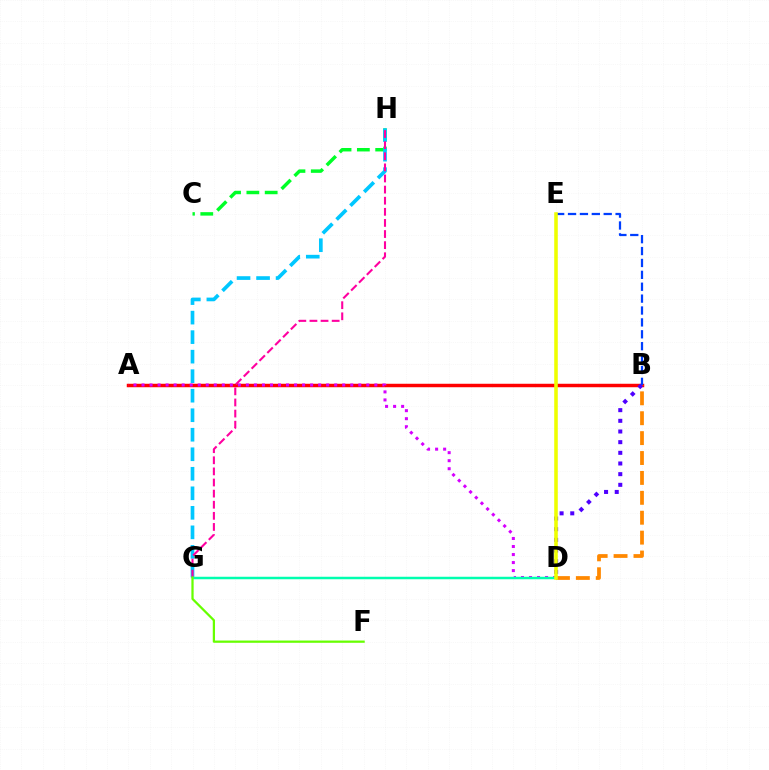{('A', 'B'): [{'color': '#ff0000', 'line_style': 'solid', 'thickness': 2.49}], ('C', 'H'): [{'color': '#00ff27', 'line_style': 'dashed', 'thickness': 2.49}], ('G', 'H'): [{'color': '#00c7ff', 'line_style': 'dashed', 'thickness': 2.65}, {'color': '#ff00a0', 'line_style': 'dashed', 'thickness': 1.51}], ('A', 'D'): [{'color': '#d600ff', 'line_style': 'dotted', 'thickness': 2.18}], ('B', 'E'): [{'color': '#003fff', 'line_style': 'dashed', 'thickness': 1.62}], ('B', 'D'): [{'color': '#ff8800', 'line_style': 'dashed', 'thickness': 2.7}, {'color': '#4f00ff', 'line_style': 'dotted', 'thickness': 2.9}], ('D', 'G'): [{'color': '#00ffaf', 'line_style': 'solid', 'thickness': 1.79}], ('F', 'G'): [{'color': '#66ff00', 'line_style': 'solid', 'thickness': 1.62}], ('D', 'E'): [{'color': '#eeff00', 'line_style': 'solid', 'thickness': 2.57}]}